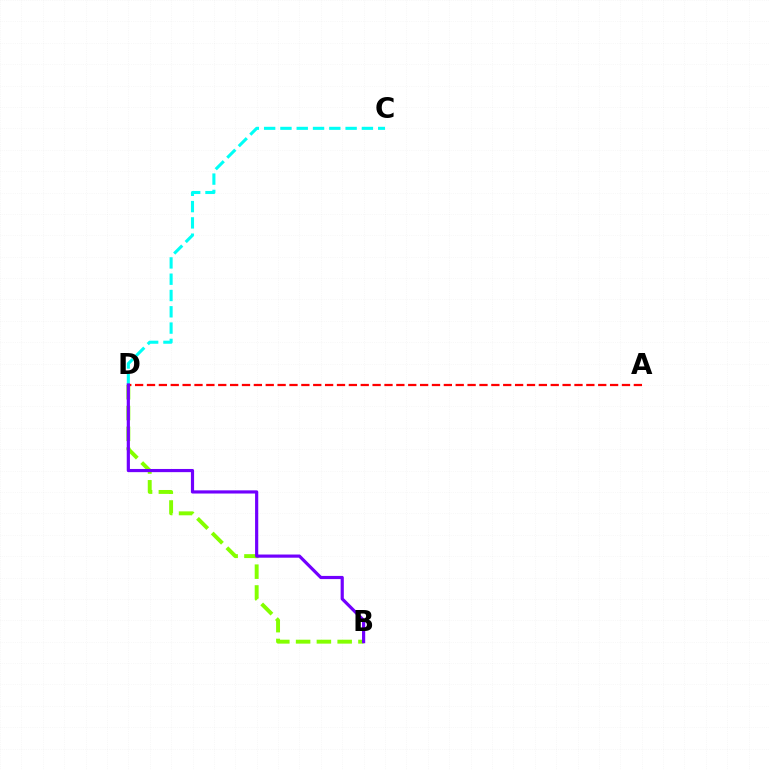{('C', 'D'): [{'color': '#00fff6', 'line_style': 'dashed', 'thickness': 2.21}], ('B', 'D'): [{'color': '#84ff00', 'line_style': 'dashed', 'thickness': 2.82}, {'color': '#7200ff', 'line_style': 'solid', 'thickness': 2.29}], ('A', 'D'): [{'color': '#ff0000', 'line_style': 'dashed', 'thickness': 1.61}]}